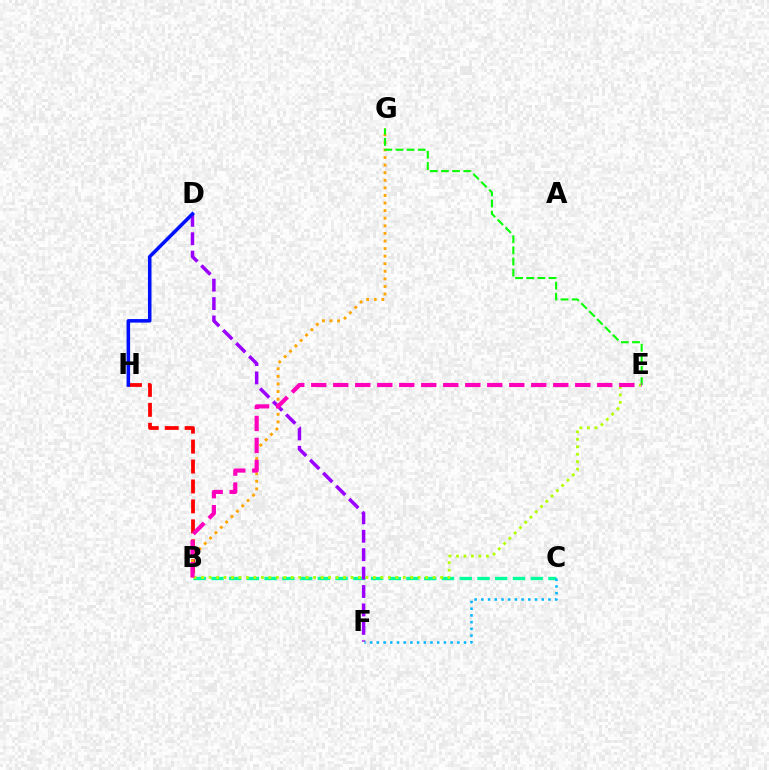{('B', 'C'): [{'color': '#00ff9d', 'line_style': 'dashed', 'thickness': 2.41}], ('D', 'F'): [{'color': '#9b00ff', 'line_style': 'dashed', 'thickness': 2.5}], ('B', 'H'): [{'color': '#ff0000', 'line_style': 'dashed', 'thickness': 2.71}], ('B', 'G'): [{'color': '#ffa500', 'line_style': 'dotted', 'thickness': 2.06}], ('B', 'E'): [{'color': '#b3ff00', 'line_style': 'dotted', 'thickness': 2.03}, {'color': '#ff00bd', 'line_style': 'dashed', 'thickness': 2.99}], ('C', 'F'): [{'color': '#00b5ff', 'line_style': 'dotted', 'thickness': 1.82}], ('D', 'H'): [{'color': '#0010ff', 'line_style': 'solid', 'thickness': 2.55}], ('E', 'G'): [{'color': '#08ff00', 'line_style': 'dashed', 'thickness': 1.51}]}